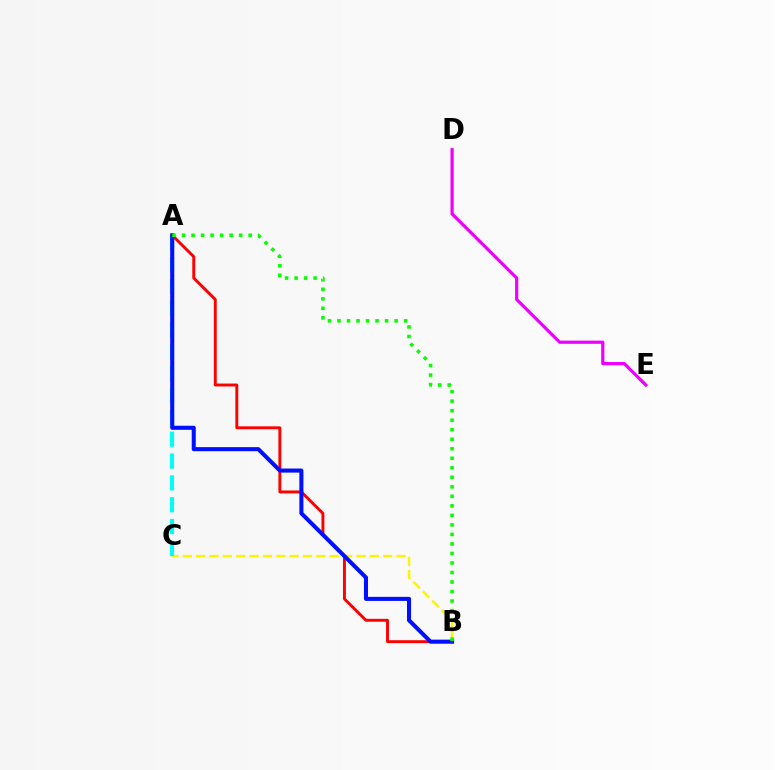{('B', 'C'): [{'color': '#fcf500', 'line_style': 'dashed', 'thickness': 1.81}], ('A', 'B'): [{'color': '#ff0000', 'line_style': 'solid', 'thickness': 2.1}, {'color': '#0010ff', 'line_style': 'solid', 'thickness': 2.93}, {'color': '#08ff00', 'line_style': 'dotted', 'thickness': 2.59}], ('D', 'E'): [{'color': '#ee00ff', 'line_style': 'solid', 'thickness': 2.3}], ('A', 'C'): [{'color': '#00fff6', 'line_style': 'dashed', 'thickness': 2.97}]}